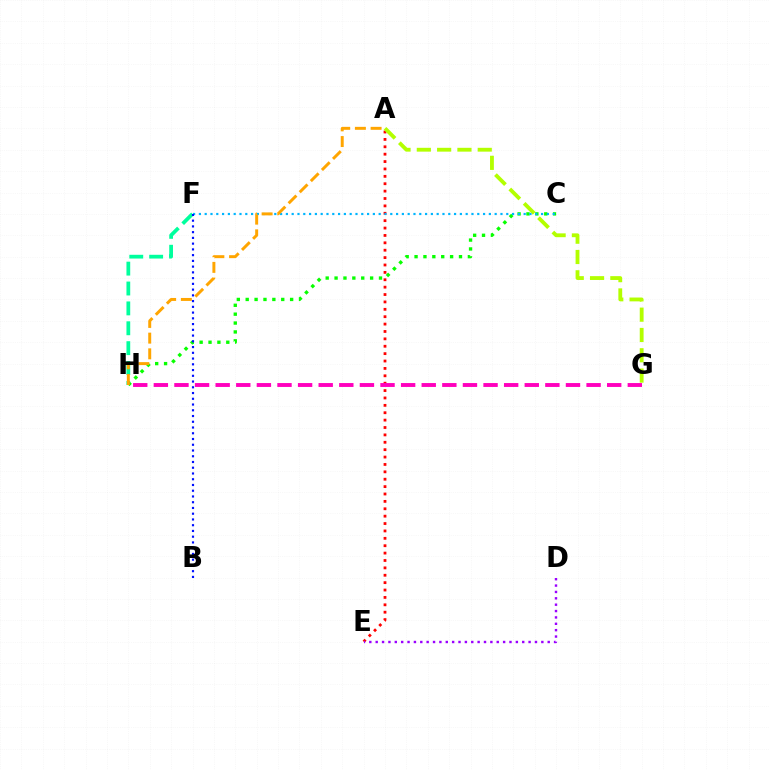{('F', 'H'): [{'color': '#00ff9d', 'line_style': 'dashed', 'thickness': 2.7}], ('A', 'E'): [{'color': '#ff0000', 'line_style': 'dotted', 'thickness': 2.01}], ('A', 'G'): [{'color': '#b3ff00', 'line_style': 'dashed', 'thickness': 2.76}], ('C', 'H'): [{'color': '#08ff00', 'line_style': 'dotted', 'thickness': 2.41}], ('C', 'F'): [{'color': '#00b5ff', 'line_style': 'dotted', 'thickness': 1.58}], ('B', 'F'): [{'color': '#0010ff', 'line_style': 'dotted', 'thickness': 1.56}], ('A', 'H'): [{'color': '#ffa500', 'line_style': 'dashed', 'thickness': 2.13}], ('G', 'H'): [{'color': '#ff00bd', 'line_style': 'dashed', 'thickness': 2.8}], ('D', 'E'): [{'color': '#9b00ff', 'line_style': 'dotted', 'thickness': 1.73}]}